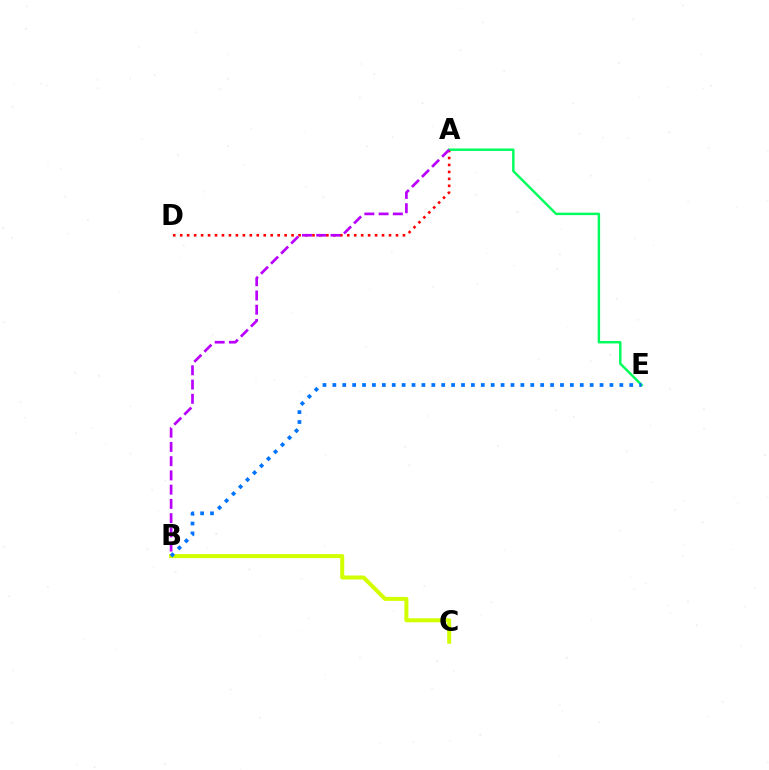{('A', 'D'): [{'color': '#ff0000', 'line_style': 'dotted', 'thickness': 1.89}], ('A', 'E'): [{'color': '#00ff5c', 'line_style': 'solid', 'thickness': 1.76}], ('B', 'C'): [{'color': '#d1ff00', 'line_style': 'solid', 'thickness': 2.88}], ('A', 'B'): [{'color': '#b900ff', 'line_style': 'dashed', 'thickness': 1.93}], ('B', 'E'): [{'color': '#0074ff', 'line_style': 'dotted', 'thickness': 2.69}]}